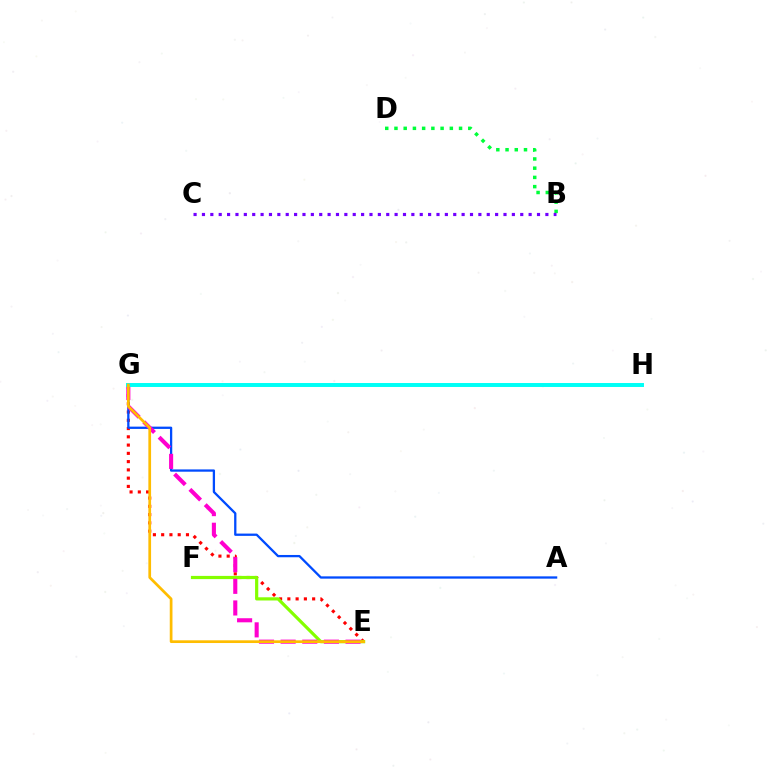{('E', 'G'): [{'color': '#ff0000', 'line_style': 'dotted', 'thickness': 2.25}, {'color': '#ff00cf', 'line_style': 'dashed', 'thickness': 2.94}, {'color': '#ffbd00', 'line_style': 'solid', 'thickness': 1.95}], ('A', 'G'): [{'color': '#004bff', 'line_style': 'solid', 'thickness': 1.65}], ('E', 'F'): [{'color': '#84ff00', 'line_style': 'solid', 'thickness': 2.3}], ('G', 'H'): [{'color': '#00fff6', 'line_style': 'solid', 'thickness': 2.85}], ('B', 'D'): [{'color': '#00ff39', 'line_style': 'dotted', 'thickness': 2.51}], ('B', 'C'): [{'color': '#7200ff', 'line_style': 'dotted', 'thickness': 2.28}]}